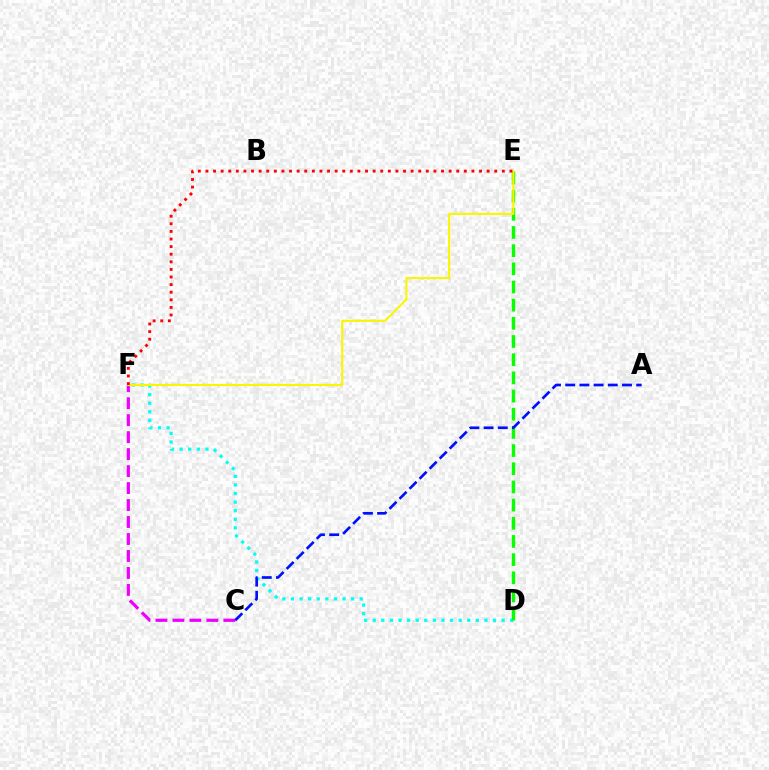{('D', 'F'): [{'color': '#00fff6', 'line_style': 'dotted', 'thickness': 2.34}], ('C', 'F'): [{'color': '#ee00ff', 'line_style': 'dashed', 'thickness': 2.31}], ('D', 'E'): [{'color': '#08ff00', 'line_style': 'dashed', 'thickness': 2.47}], ('A', 'C'): [{'color': '#0010ff', 'line_style': 'dashed', 'thickness': 1.93}], ('E', 'F'): [{'color': '#fcf500', 'line_style': 'solid', 'thickness': 1.52}, {'color': '#ff0000', 'line_style': 'dotted', 'thickness': 2.06}]}